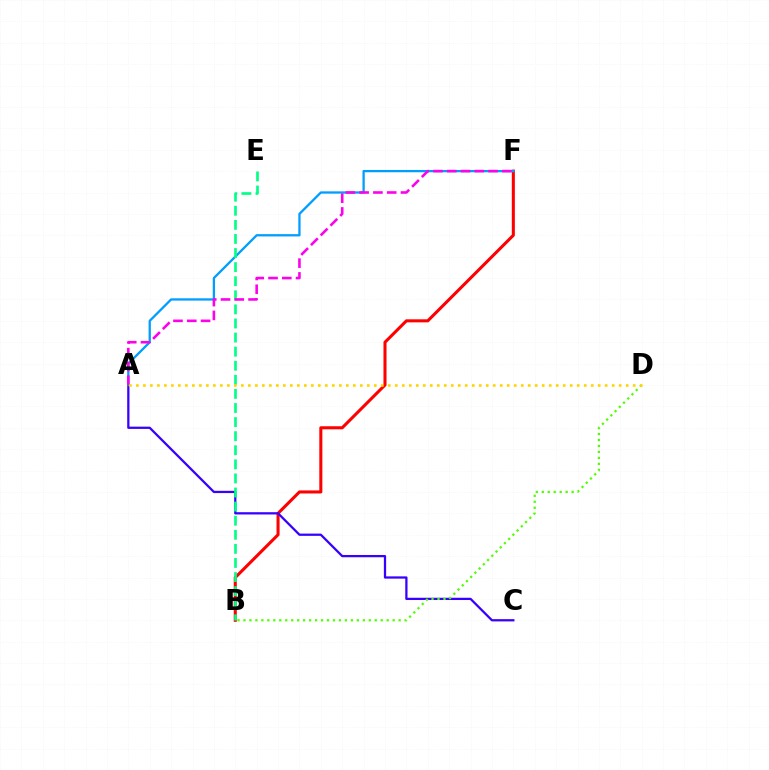{('B', 'F'): [{'color': '#ff0000', 'line_style': 'solid', 'thickness': 2.2}], ('A', 'C'): [{'color': '#3700ff', 'line_style': 'solid', 'thickness': 1.63}], ('A', 'F'): [{'color': '#009eff', 'line_style': 'solid', 'thickness': 1.65}, {'color': '#ff00ed', 'line_style': 'dashed', 'thickness': 1.87}], ('B', 'E'): [{'color': '#00ff86', 'line_style': 'dashed', 'thickness': 1.91}], ('B', 'D'): [{'color': '#4fff00', 'line_style': 'dotted', 'thickness': 1.62}], ('A', 'D'): [{'color': '#ffd500', 'line_style': 'dotted', 'thickness': 1.9}]}